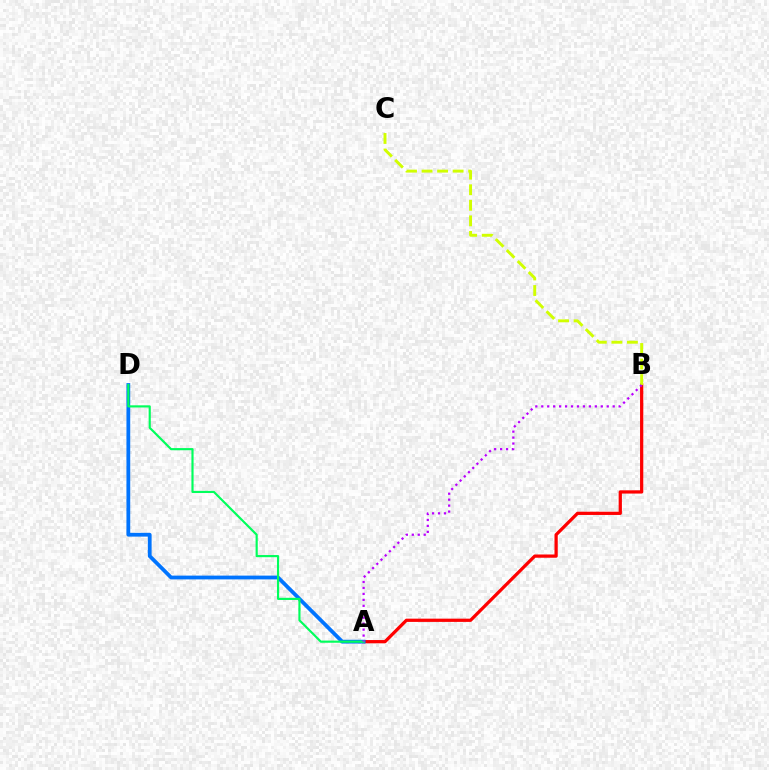{('A', 'B'): [{'color': '#ff0000', 'line_style': 'solid', 'thickness': 2.34}, {'color': '#b900ff', 'line_style': 'dotted', 'thickness': 1.62}], ('B', 'C'): [{'color': '#d1ff00', 'line_style': 'dashed', 'thickness': 2.11}], ('A', 'D'): [{'color': '#0074ff', 'line_style': 'solid', 'thickness': 2.72}, {'color': '#00ff5c', 'line_style': 'solid', 'thickness': 1.56}]}